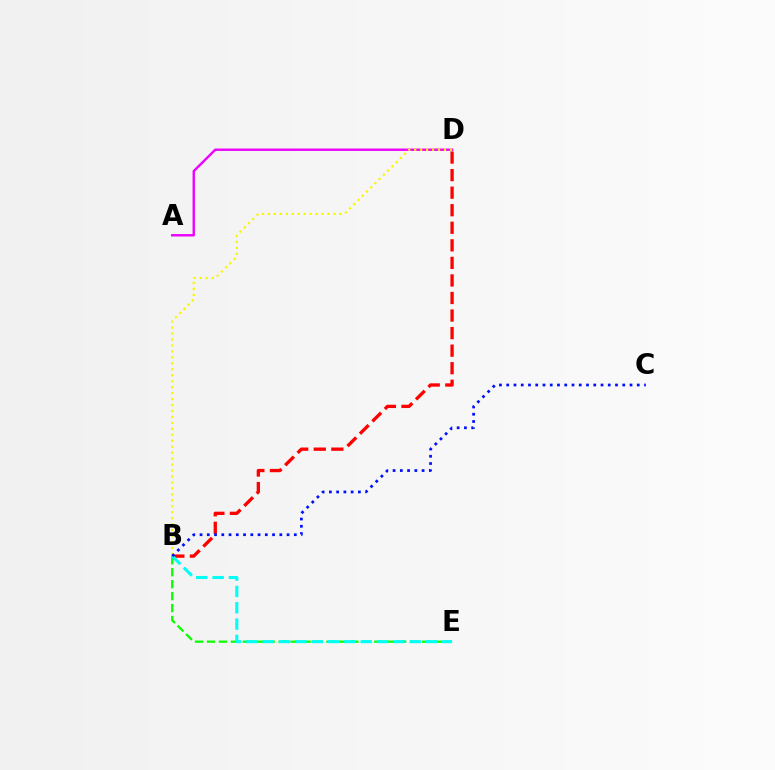{('A', 'D'): [{'color': '#ee00ff', 'line_style': 'solid', 'thickness': 1.72}], ('B', 'D'): [{'color': '#ff0000', 'line_style': 'dashed', 'thickness': 2.38}, {'color': '#fcf500', 'line_style': 'dotted', 'thickness': 1.62}], ('B', 'E'): [{'color': '#08ff00', 'line_style': 'dashed', 'thickness': 1.62}, {'color': '#00fff6', 'line_style': 'dashed', 'thickness': 2.22}], ('B', 'C'): [{'color': '#0010ff', 'line_style': 'dotted', 'thickness': 1.97}]}